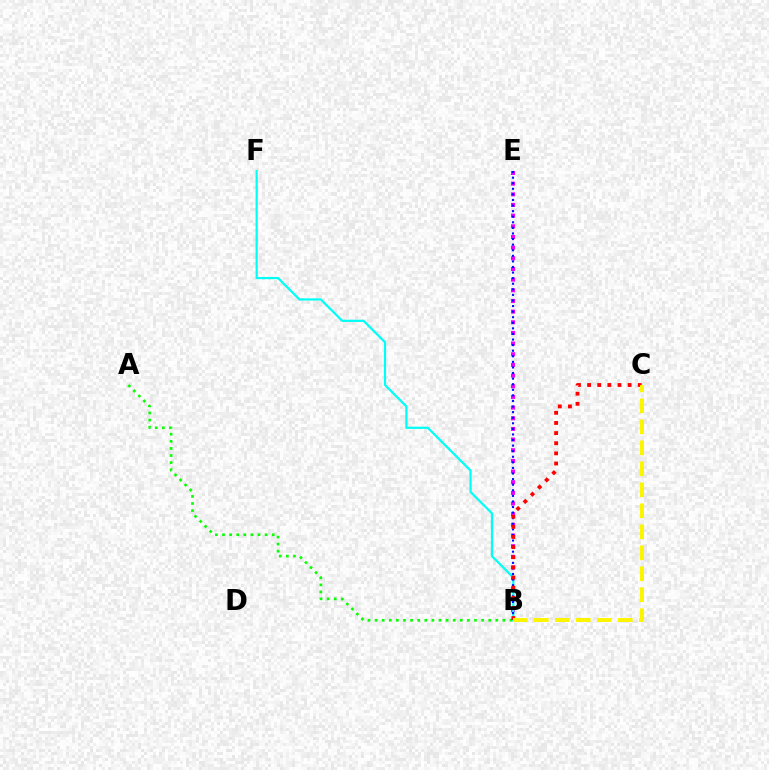{('B', 'E'): [{'color': '#ee00ff', 'line_style': 'dotted', 'thickness': 2.9}, {'color': '#0010ff', 'line_style': 'dotted', 'thickness': 1.52}], ('A', 'B'): [{'color': '#08ff00', 'line_style': 'dotted', 'thickness': 1.93}], ('B', 'F'): [{'color': '#00fff6', 'line_style': 'solid', 'thickness': 1.59}], ('B', 'C'): [{'color': '#ff0000', 'line_style': 'dotted', 'thickness': 2.75}, {'color': '#fcf500', 'line_style': 'dashed', 'thickness': 2.85}]}